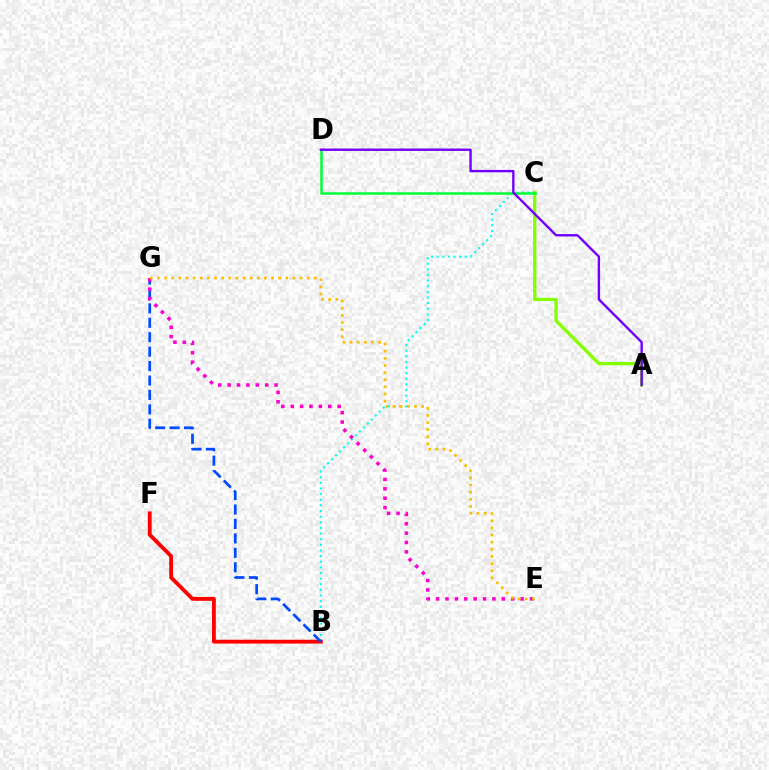{('B', 'C'): [{'color': '#00fff6', 'line_style': 'dotted', 'thickness': 1.53}], ('B', 'F'): [{'color': '#ff0000', 'line_style': 'solid', 'thickness': 2.76}], ('B', 'G'): [{'color': '#004bff', 'line_style': 'dashed', 'thickness': 1.96}], ('A', 'C'): [{'color': '#84ff00', 'line_style': 'solid', 'thickness': 2.37}], ('C', 'D'): [{'color': '#00ff39', 'line_style': 'solid', 'thickness': 1.81}], ('E', 'G'): [{'color': '#ff00cf', 'line_style': 'dotted', 'thickness': 2.55}, {'color': '#ffbd00', 'line_style': 'dotted', 'thickness': 1.94}], ('A', 'D'): [{'color': '#7200ff', 'line_style': 'solid', 'thickness': 1.72}]}